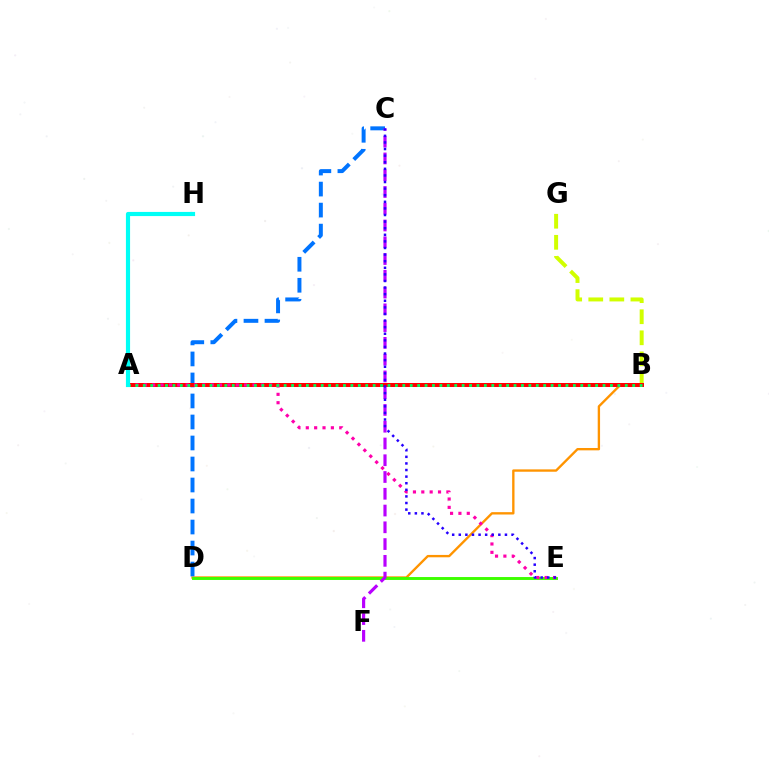{('B', 'D'): [{'color': '#ff9400', 'line_style': 'solid', 'thickness': 1.69}], ('B', 'G'): [{'color': '#d1ff00', 'line_style': 'dashed', 'thickness': 2.86}], ('D', 'E'): [{'color': '#3dff00', 'line_style': 'solid', 'thickness': 2.1}], ('C', 'D'): [{'color': '#0074ff', 'line_style': 'dashed', 'thickness': 2.85}], ('A', 'B'): [{'color': '#ff0000', 'line_style': 'solid', 'thickness': 2.88}, {'color': '#00ff5c', 'line_style': 'dotted', 'thickness': 2.01}], ('A', 'E'): [{'color': '#ff00ac', 'line_style': 'dotted', 'thickness': 2.27}], ('C', 'F'): [{'color': '#b900ff', 'line_style': 'dashed', 'thickness': 2.28}], ('C', 'E'): [{'color': '#2500ff', 'line_style': 'dotted', 'thickness': 1.79}], ('A', 'H'): [{'color': '#00fff6', 'line_style': 'solid', 'thickness': 2.99}]}